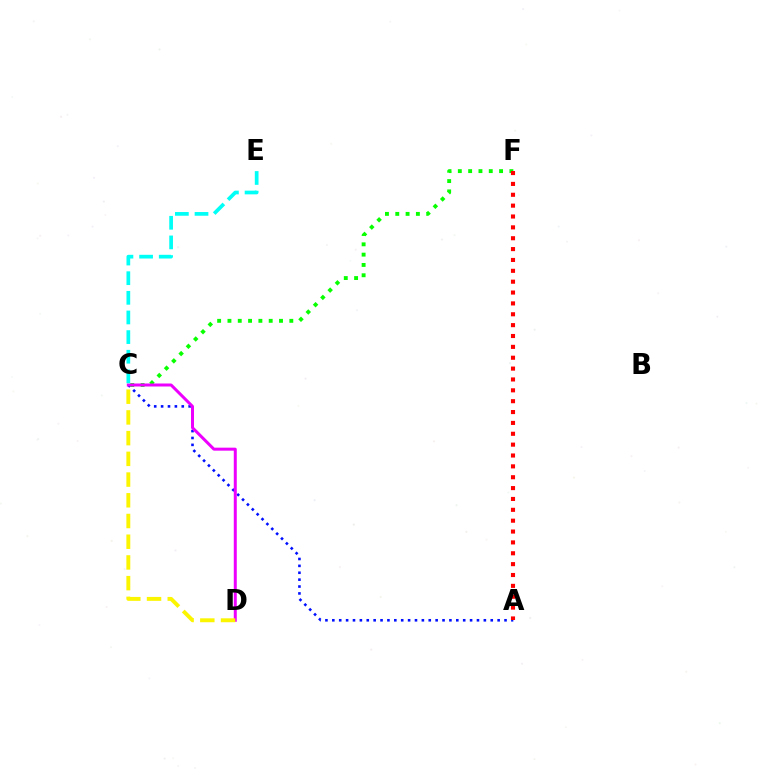{('A', 'C'): [{'color': '#0010ff', 'line_style': 'dotted', 'thickness': 1.87}], ('C', 'F'): [{'color': '#08ff00', 'line_style': 'dotted', 'thickness': 2.8}], ('C', 'D'): [{'color': '#ee00ff', 'line_style': 'solid', 'thickness': 2.16}, {'color': '#fcf500', 'line_style': 'dashed', 'thickness': 2.81}], ('A', 'F'): [{'color': '#ff0000', 'line_style': 'dotted', 'thickness': 2.95}], ('C', 'E'): [{'color': '#00fff6', 'line_style': 'dashed', 'thickness': 2.67}]}